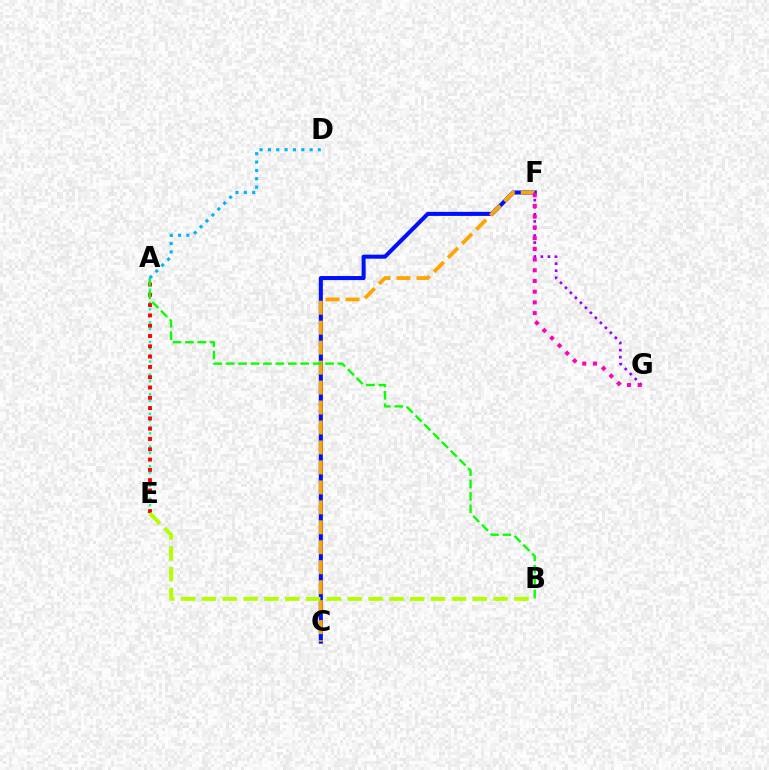{('C', 'F'): [{'color': '#0010ff', 'line_style': 'solid', 'thickness': 2.92}, {'color': '#ffa500', 'line_style': 'dashed', 'thickness': 2.71}], ('A', 'E'): [{'color': '#00ff9d', 'line_style': 'dotted', 'thickness': 1.77}, {'color': '#ff0000', 'line_style': 'dotted', 'thickness': 2.8}], ('F', 'G'): [{'color': '#9b00ff', 'line_style': 'dotted', 'thickness': 1.92}, {'color': '#ff00bd', 'line_style': 'dotted', 'thickness': 2.91}], ('A', 'D'): [{'color': '#00b5ff', 'line_style': 'dotted', 'thickness': 2.27}], ('A', 'B'): [{'color': '#08ff00', 'line_style': 'dashed', 'thickness': 1.69}], ('B', 'E'): [{'color': '#b3ff00', 'line_style': 'dashed', 'thickness': 2.83}]}